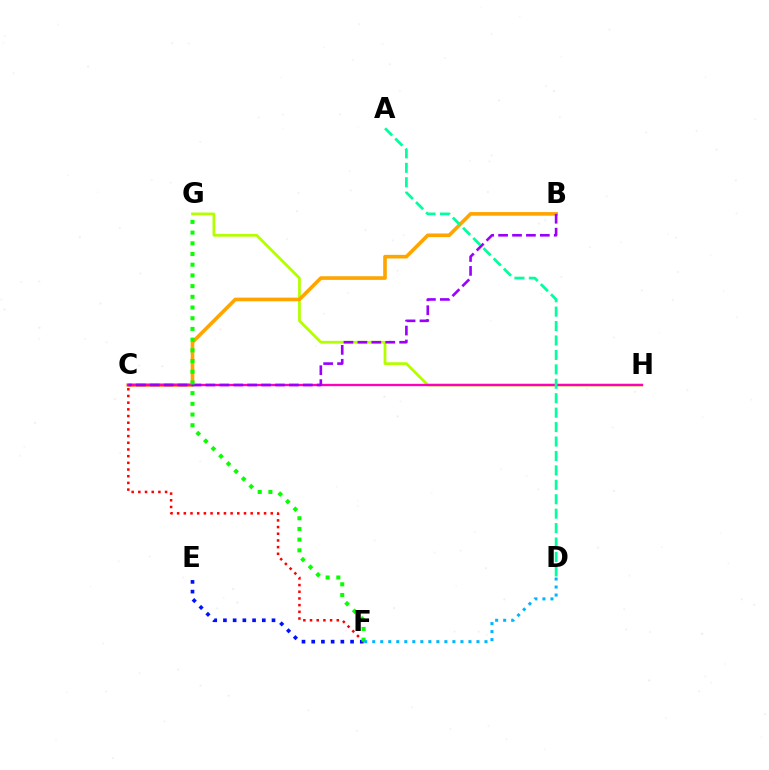{('G', 'H'): [{'color': '#b3ff00', 'line_style': 'solid', 'thickness': 1.98}], ('B', 'C'): [{'color': '#ffa500', 'line_style': 'solid', 'thickness': 2.62}, {'color': '#9b00ff', 'line_style': 'dashed', 'thickness': 1.89}], ('E', 'F'): [{'color': '#0010ff', 'line_style': 'dotted', 'thickness': 2.64}], ('C', 'H'): [{'color': '#ff00bd', 'line_style': 'solid', 'thickness': 1.69}], ('C', 'F'): [{'color': '#ff0000', 'line_style': 'dotted', 'thickness': 1.82}], ('F', 'G'): [{'color': '#08ff00', 'line_style': 'dotted', 'thickness': 2.91}], ('A', 'D'): [{'color': '#00ff9d', 'line_style': 'dashed', 'thickness': 1.96}], ('D', 'F'): [{'color': '#00b5ff', 'line_style': 'dotted', 'thickness': 2.18}]}